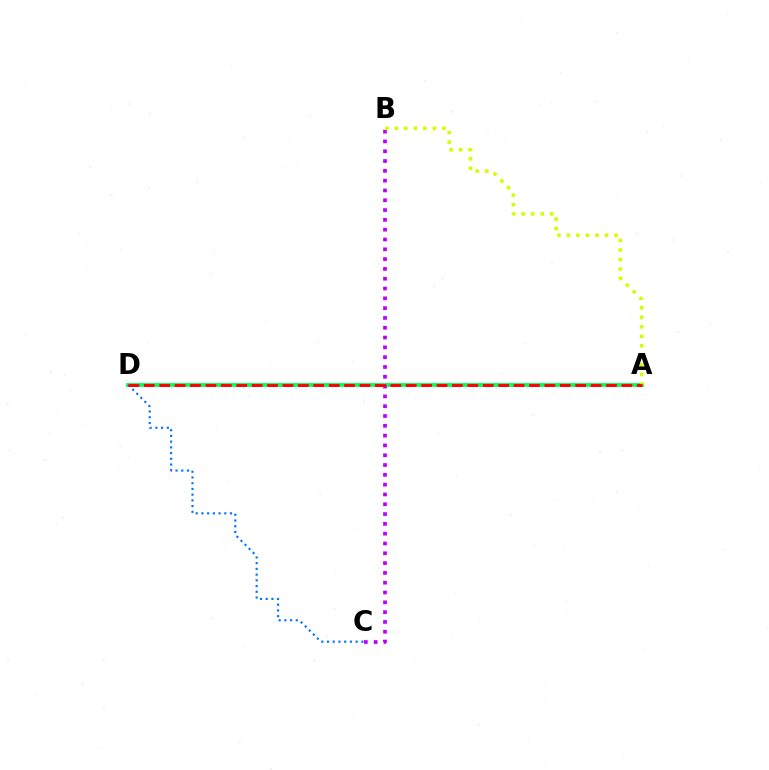{('A', 'D'): [{'color': '#00ff5c', 'line_style': 'solid', 'thickness': 2.75}, {'color': '#ff0000', 'line_style': 'dashed', 'thickness': 2.09}], ('C', 'D'): [{'color': '#0074ff', 'line_style': 'dotted', 'thickness': 1.55}], ('B', 'C'): [{'color': '#b900ff', 'line_style': 'dotted', 'thickness': 2.66}], ('A', 'B'): [{'color': '#d1ff00', 'line_style': 'dotted', 'thickness': 2.59}]}